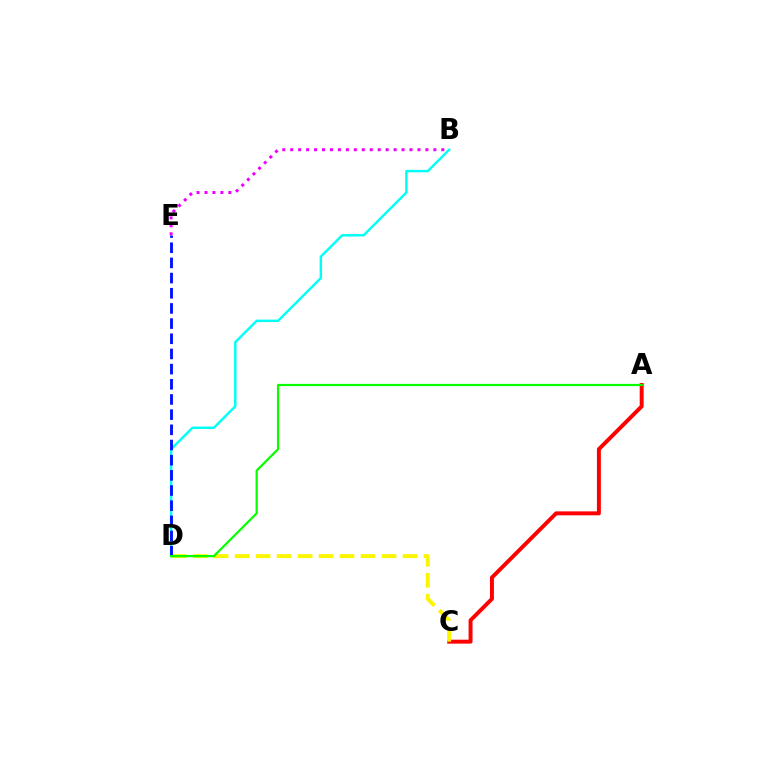{('A', 'C'): [{'color': '#ff0000', 'line_style': 'solid', 'thickness': 2.84}], ('B', 'E'): [{'color': '#ee00ff', 'line_style': 'dotted', 'thickness': 2.16}], ('C', 'D'): [{'color': '#fcf500', 'line_style': 'dashed', 'thickness': 2.85}], ('B', 'D'): [{'color': '#00fff6', 'line_style': 'solid', 'thickness': 1.76}], ('D', 'E'): [{'color': '#0010ff', 'line_style': 'dashed', 'thickness': 2.06}], ('A', 'D'): [{'color': '#08ff00', 'line_style': 'solid', 'thickness': 1.6}]}